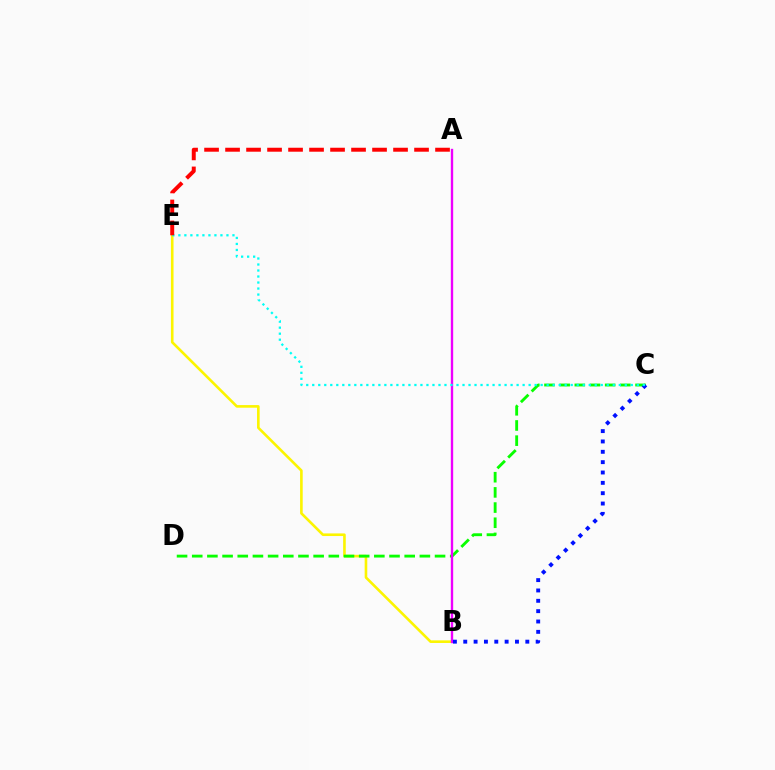{('B', 'E'): [{'color': '#fcf500', 'line_style': 'solid', 'thickness': 1.89}], ('C', 'D'): [{'color': '#08ff00', 'line_style': 'dashed', 'thickness': 2.06}], ('A', 'B'): [{'color': '#ee00ff', 'line_style': 'solid', 'thickness': 1.7}], ('B', 'C'): [{'color': '#0010ff', 'line_style': 'dotted', 'thickness': 2.81}], ('C', 'E'): [{'color': '#00fff6', 'line_style': 'dotted', 'thickness': 1.63}], ('A', 'E'): [{'color': '#ff0000', 'line_style': 'dashed', 'thickness': 2.85}]}